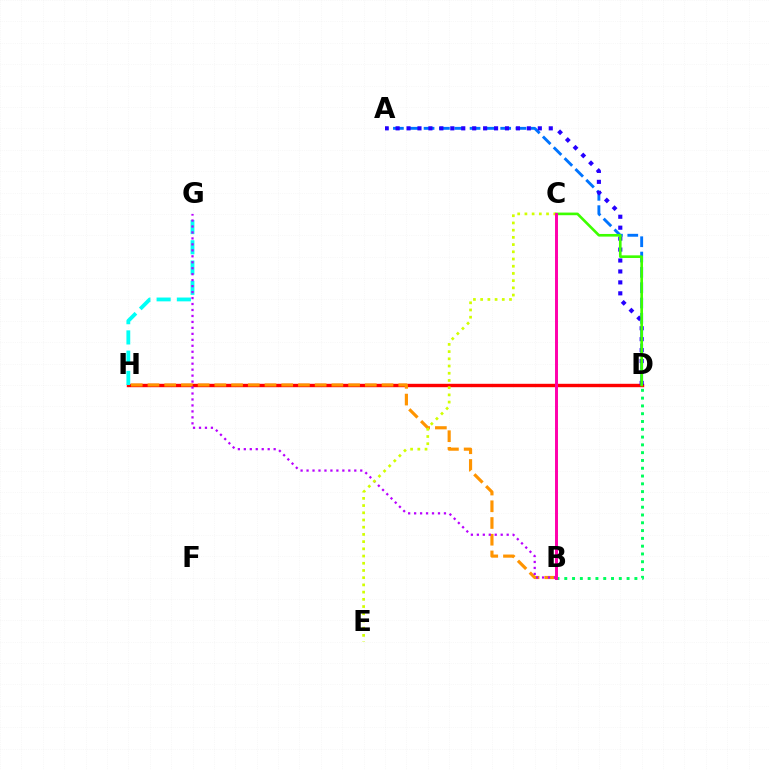{('A', 'D'): [{'color': '#0074ff', 'line_style': 'dashed', 'thickness': 2.08}, {'color': '#2500ff', 'line_style': 'dotted', 'thickness': 2.97}], ('D', 'H'): [{'color': '#ff0000', 'line_style': 'solid', 'thickness': 2.45}], ('B', 'H'): [{'color': '#ff9400', 'line_style': 'dashed', 'thickness': 2.27}], ('G', 'H'): [{'color': '#00fff6', 'line_style': 'dashed', 'thickness': 2.75}], ('C', 'D'): [{'color': '#3dff00', 'line_style': 'solid', 'thickness': 1.9}], ('B', 'D'): [{'color': '#00ff5c', 'line_style': 'dotted', 'thickness': 2.12}], ('B', 'G'): [{'color': '#b900ff', 'line_style': 'dotted', 'thickness': 1.62}], ('C', 'E'): [{'color': '#d1ff00', 'line_style': 'dotted', 'thickness': 1.96}], ('B', 'C'): [{'color': '#ff00ac', 'line_style': 'solid', 'thickness': 2.12}]}